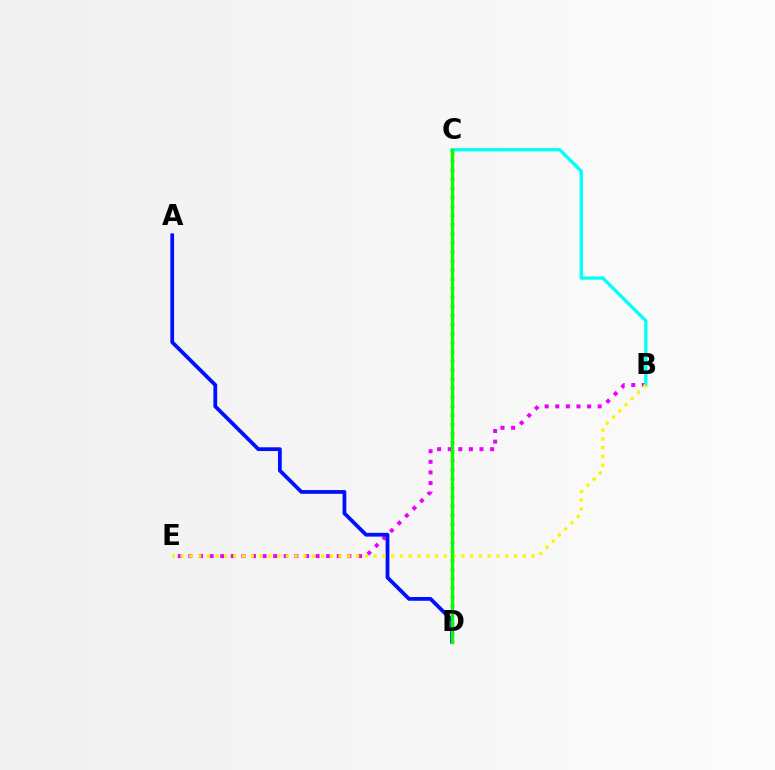{('B', 'E'): [{'color': '#ee00ff', 'line_style': 'dotted', 'thickness': 2.88}, {'color': '#fcf500', 'line_style': 'dotted', 'thickness': 2.38}], ('C', 'D'): [{'color': '#ff0000', 'line_style': 'dotted', 'thickness': 2.47}, {'color': '#08ff00', 'line_style': 'solid', 'thickness': 2.42}], ('A', 'D'): [{'color': '#0010ff', 'line_style': 'solid', 'thickness': 2.72}], ('B', 'C'): [{'color': '#00fff6', 'line_style': 'solid', 'thickness': 2.37}]}